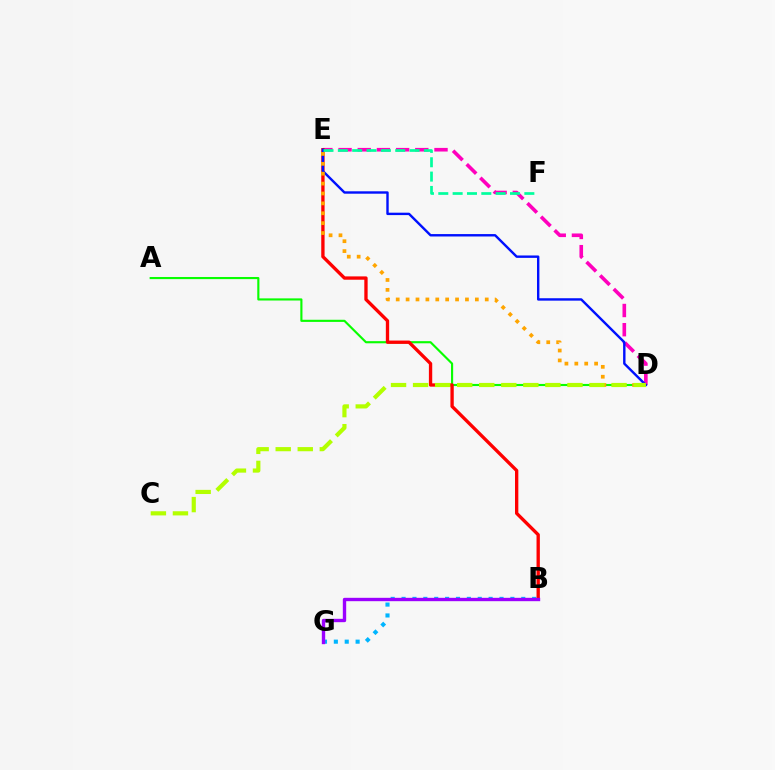{('B', 'G'): [{'color': '#00b5ff', 'line_style': 'dotted', 'thickness': 2.96}, {'color': '#9b00ff', 'line_style': 'solid', 'thickness': 2.43}], ('D', 'E'): [{'color': '#ff00bd', 'line_style': 'dashed', 'thickness': 2.61}, {'color': '#0010ff', 'line_style': 'solid', 'thickness': 1.73}, {'color': '#ffa500', 'line_style': 'dotted', 'thickness': 2.69}], ('A', 'D'): [{'color': '#08ff00', 'line_style': 'solid', 'thickness': 1.54}], ('B', 'E'): [{'color': '#ff0000', 'line_style': 'solid', 'thickness': 2.4}], ('E', 'F'): [{'color': '#00ff9d', 'line_style': 'dashed', 'thickness': 1.95}], ('C', 'D'): [{'color': '#b3ff00', 'line_style': 'dashed', 'thickness': 3.0}]}